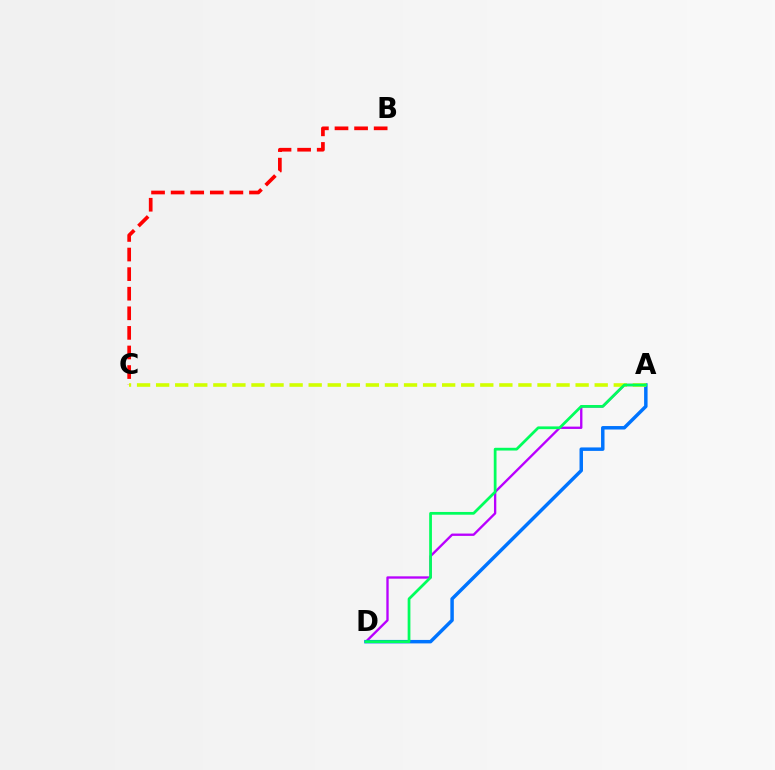{('A', 'D'): [{'color': '#b900ff', 'line_style': 'solid', 'thickness': 1.68}, {'color': '#0074ff', 'line_style': 'solid', 'thickness': 2.5}, {'color': '#00ff5c', 'line_style': 'solid', 'thickness': 1.98}], ('B', 'C'): [{'color': '#ff0000', 'line_style': 'dashed', 'thickness': 2.66}], ('A', 'C'): [{'color': '#d1ff00', 'line_style': 'dashed', 'thickness': 2.59}]}